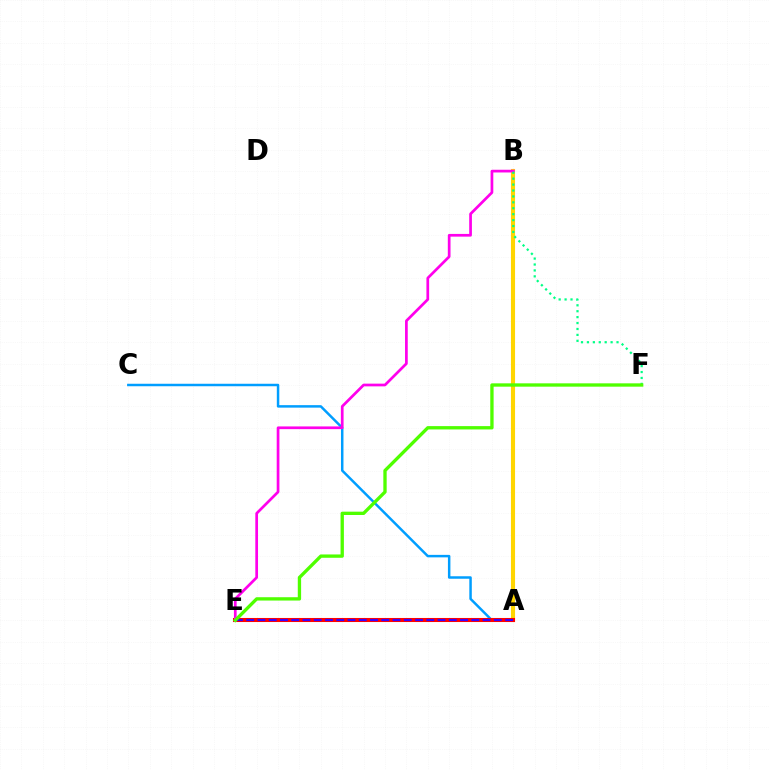{('A', 'C'): [{'color': '#009eff', 'line_style': 'solid', 'thickness': 1.79}], ('A', 'B'): [{'color': '#ffd500', 'line_style': 'solid', 'thickness': 2.96}], ('A', 'E'): [{'color': '#ff0000', 'line_style': 'solid', 'thickness': 2.92}, {'color': '#3700ff', 'line_style': 'dashed', 'thickness': 1.53}], ('B', 'E'): [{'color': '#ff00ed', 'line_style': 'solid', 'thickness': 1.95}], ('B', 'F'): [{'color': '#00ff86', 'line_style': 'dotted', 'thickness': 1.61}], ('E', 'F'): [{'color': '#4fff00', 'line_style': 'solid', 'thickness': 2.4}]}